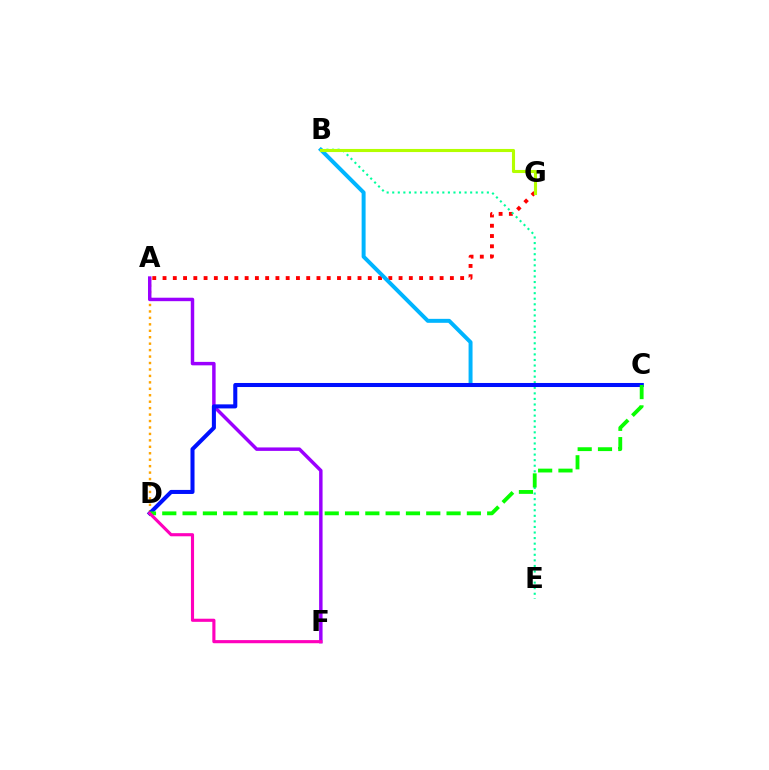{('A', 'D'): [{'color': '#ffa500', 'line_style': 'dotted', 'thickness': 1.75}], ('A', 'G'): [{'color': '#ff0000', 'line_style': 'dotted', 'thickness': 2.79}], ('A', 'F'): [{'color': '#9b00ff', 'line_style': 'solid', 'thickness': 2.49}], ('B', 'E'): [{'color': '#00ff9d', 'line_style': 'dotted', 'thickness': 1.51}], ('B', 'C'): [{'color': '#00b5ff', 'line_style': 'solid', 'thickness': 2.85}], ('C', 'D'): [{'color': '#0010ff', 'line_style': 'solid', 'thickness': 2.91}, {'color': '#08ff00', 'line_style': 'dashed', 'thickness': 2.76}], ('D', 'F'): [{'color': '#ff00bd', 'line_style': 'solid', 'thickness': 2.25}], ('B', 'G'): [{'color': '#b3ff00', 'line_style': 'solid', 'thickness': 2.23}]}